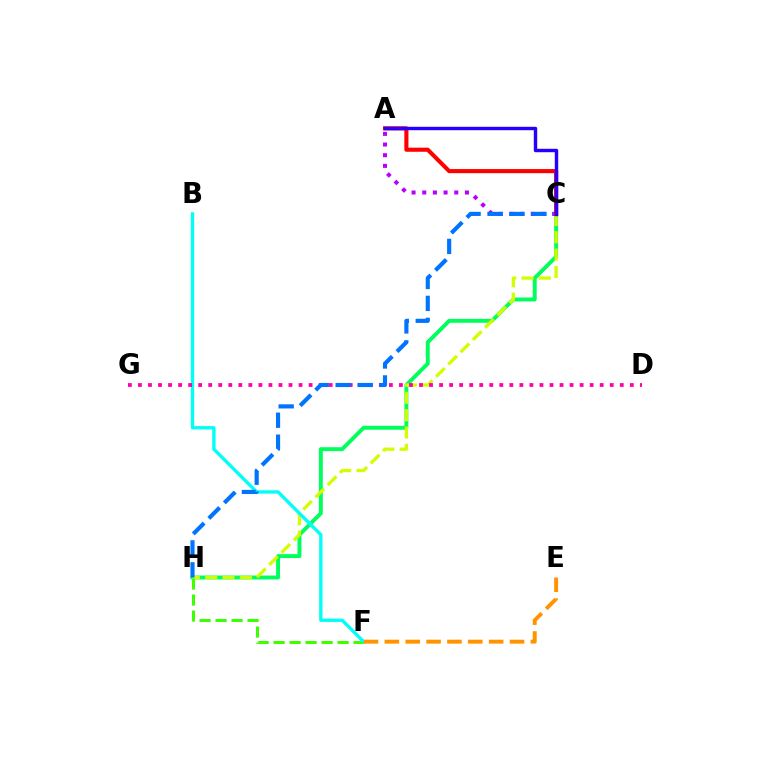{('C', 'H'): [{'color': '#00ff5c', 'line_style': 'solid', 'thickness': 2.82}, {'color': '#d1ff00', 'line_style': 'dashed', 'thickness': 2.36}, {'color': '#0074ff', 'line_style': 'dashed', 'thickness': 2.98}], ('F', 'H'): [{'color': '#3dff00', 'line_style': 'dashed', 'thickness': 2.17}], ('B', 'F'): [{'color': '#00fff6', 'line_style': 'solid', 'thickness': 2.4}], ('A', 'C'): [{'color': '#b900ff', 'line_style': 'dotted', 'thickness': 2.9}, {'color': '#ff0000', 'line_style': 'solid', 'thickness': 2.95}, {'color': '#2500ff', 'line_style': 'solid', 'thickness': 2.47}], ('D', 'G'): [{'color': '#ff00ac', 'line_style': 'dotted', 'thickness': 2.73}], ('E', 'F'): [{'color': '#ff9400', 'line_style': 'dashed', 'thickness': 2.83}]}